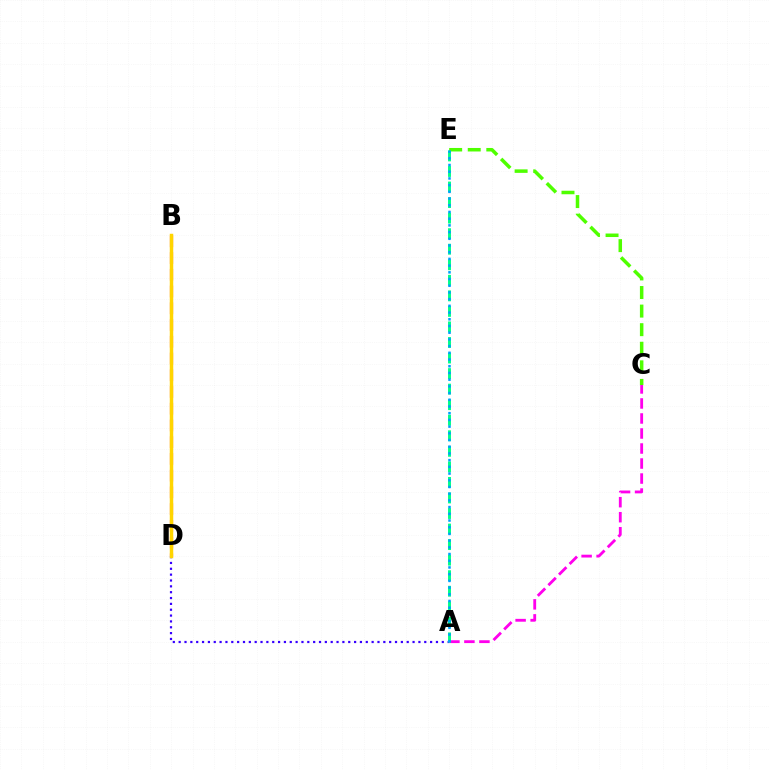{('A', 'C'): [{'color': '#ff00ed', 'line_style': 'dashed', 'thickness': 2.04}], ('A', 'D'): [{'color': '#3700ff', 'line_style': 'dotted', 'thickness': 1.59}], ('B', 'D'): [{'color': '#ff0000', 'line_style': 'dashed', 'thickness': 2.27}, {'color': '#ffd500', 'line_style': 'solid', 'thickness': 2.5}], ('C', 'E'): [{'color': '#4fff00', 'line_style': 'dashed', 'thickness': 2.52}], ('A', 'E'): [{'color': '#00ff86', 'line_style': 'dashed', 'thickness': 2.11}, {'color': '#009eff', 'line_style': 'dotted', 'thickness': 1.82}]}